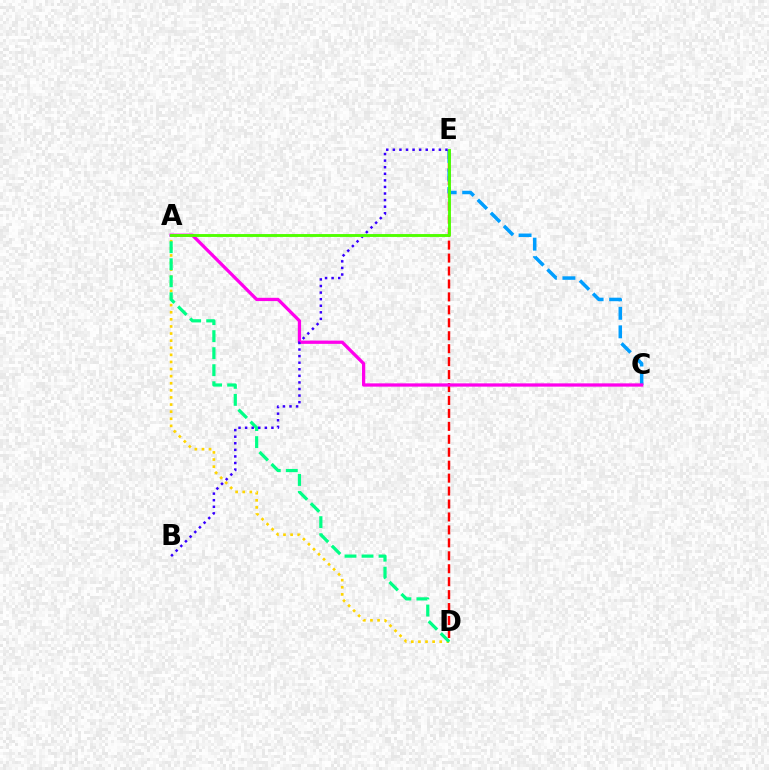{('A', 'D'): [{'color': '#ffd500', 'line_style': 'dotted', 'thickness': 1.93}, {'color': '#00ff86', 'line_style': 'dashed', 'thickness': 2.31}], ('D', 'E'): [{'color': '#ff0000', 'line_style': 'dashed', 'thickness': 1.76}], ('C', 'E'): [{'color': '#009eff', 'line_style': 'dashed', 'thickness': 2.52}], ('A', 'C'): [{'color': '#ff00ed', 'line_style': 'solid', 'thickness': 2.36}], ('B', 'E'): [{'color': '#3700ff', 'line_style': 'dotted', 'thickness': 1.79}], ('A', 'E'): [{'color': '#4fff00', 'line_style': 'solid', 'thickness': 2.08}]}